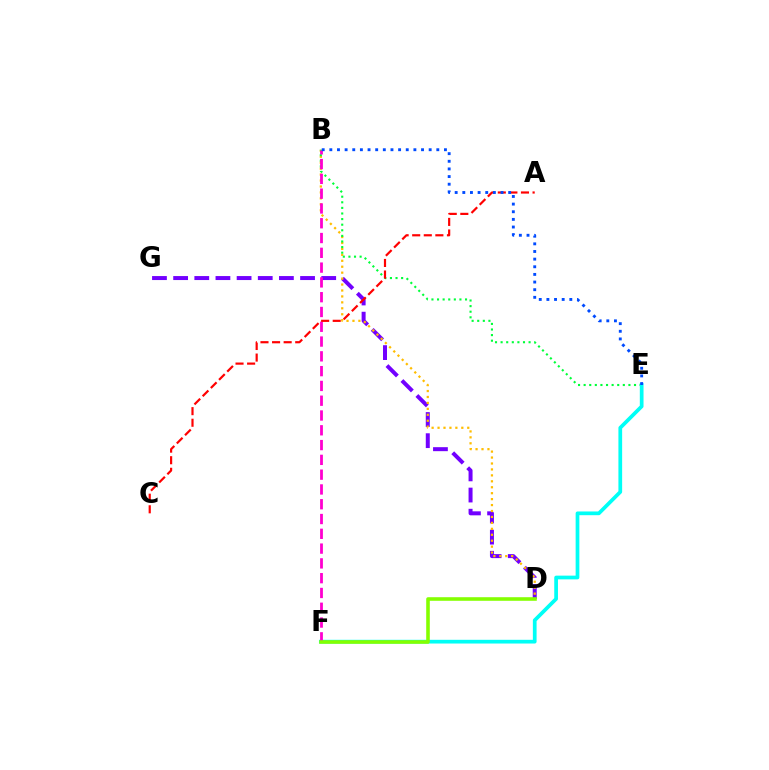{('D', 'G'): [{'color': '#7200ff', 'line_style': 'dashed', 'thickness': 2.87}], ('B', 'D'): [{'color': '#ffbd00', 'line_style': 'dotted', 'thickness': 1.61}], ('B', 'E'): [{'color': '#00ff39', 'line_style': 'dotted', 'thickness': 1.52}, {'color': '#004bff', 'line_style': 'dotted', 'thickness': 2.08}], ('E', 'F'): [{'color': '#00fff6', 'line_style': 'solid', 'thickness': 2.68}], ('B', 'F'): [{'color': '#ff00cf', 'line_style': 'dashed', 'thickness': 2.01}], ('A', 'C'): [{'color': '#ff0000', 'line_style': 'dashed', 'thickness': 1.57}], ('D', 'F'): [{'color': '#84ff00', 'line_style': 'solid', 'thickness': 2.58}]}